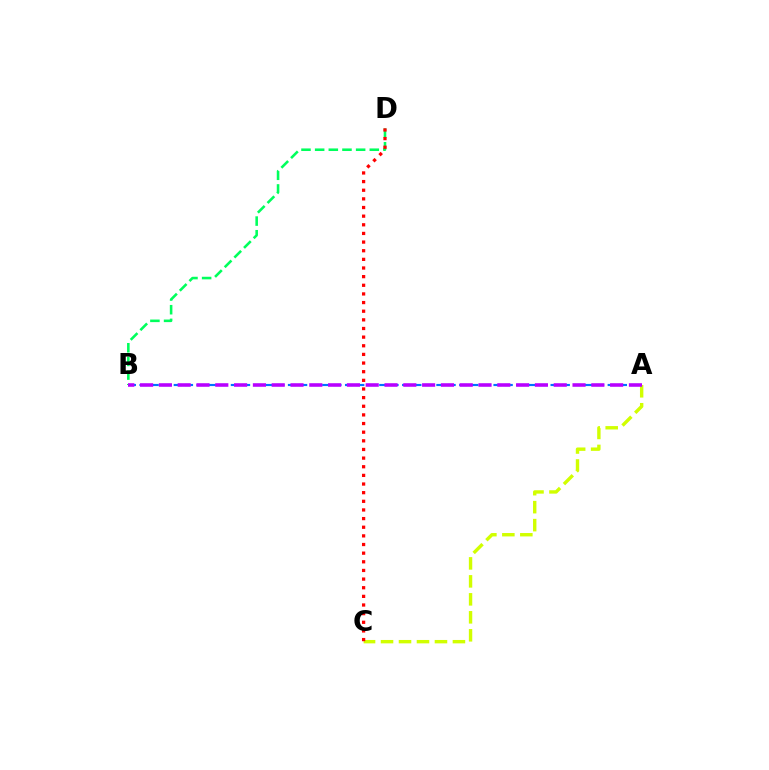{('B', 'D'): [{'color': '#00ff5c', 'line_style': 'dashed', 'thickness': 1.86}], ('A', 'B'): [{'color': '#0074ff', 'line_style': 'dashed', 'thickness': 1.55}, {'color': '#b900ff', 'line_style': 'dashed', 'thickness': 2.55}], ('A', 'C'): [{'color': '#d1ff00', 'line_style': 'dashed', 'thickness': 2.44}], ('C', 'D'): [{'color': '#ff0000', 'line_style': 'dotted', 'thickness': 2.35}]}